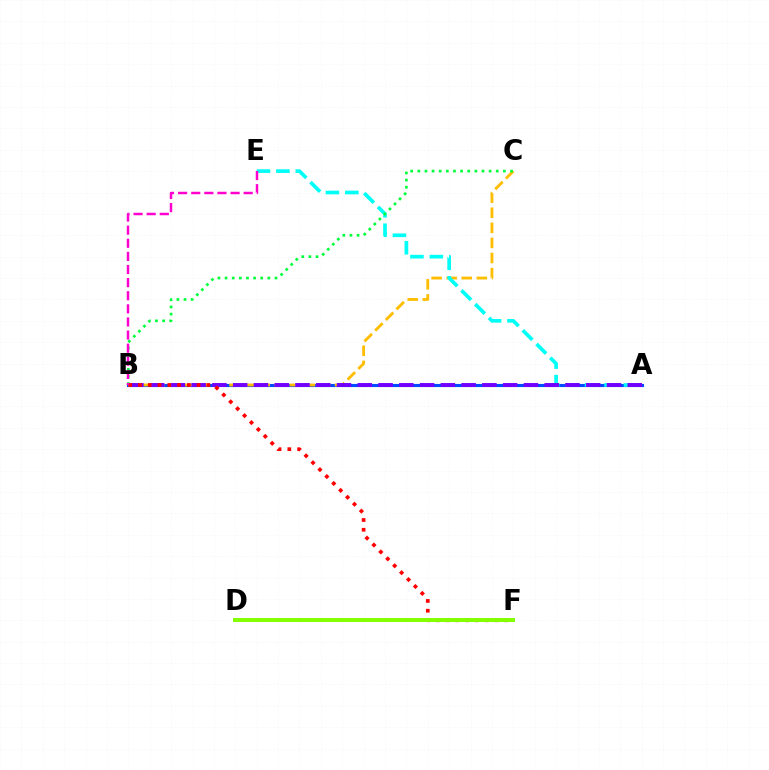{('A', 'B'): [{'color': '#004bff', 'line_style': 'solid', 'thickness': 2.25}, {'color': '#7200ff', 'line_style': 'dashed', 'thickness': 2.82}], ('B', 'C'): [{'color': '#ffbd00', 'line_style': 'dashed', 'thickness': 2.05}, {'color': '#00ff39', 'line_style': 'dotted', 'thickness': 1.94}], ('A', 'E'): [{'color': '#00fff6', 'line_style': 'dashed', 'thickness': 2.64}], ('B', 'F'): [{'color': '#ff0000', 'line_style': 'dotted', 'thickness': 2.66}], ('B', 'E'): [{'color': '#ff00cf', 'line_style': 'dashed', 'thickness': 1.78}], ('D', 'F'): [{'color': '#84ff00', 'line_style': 'solid', 'thickness': 2.86}]}